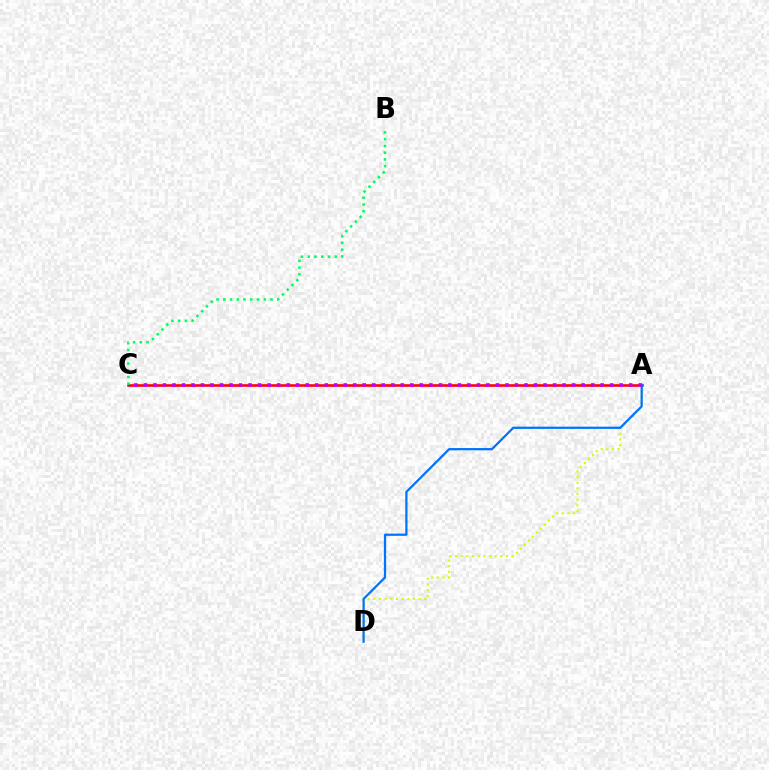{('A', 'D'): [{'color': '#d1ff00', 'line_style': 'dotted', 'thickness': 1.54}, {'color': '#0074ff', 'line_style': 'solid', 'thickness': 1.62}], ('A', 'C'): [{'color': '#ff0000', 'line_style': 'solid', 'thickness': 1.86}, {'color': '#b900ff', 'line_style': 'dotted', 'thickness': 2.59}], ('B', 'C'): [{'color': '#00ff5c', 'line_style': 'dotted', 'thickness': 1.83}]}